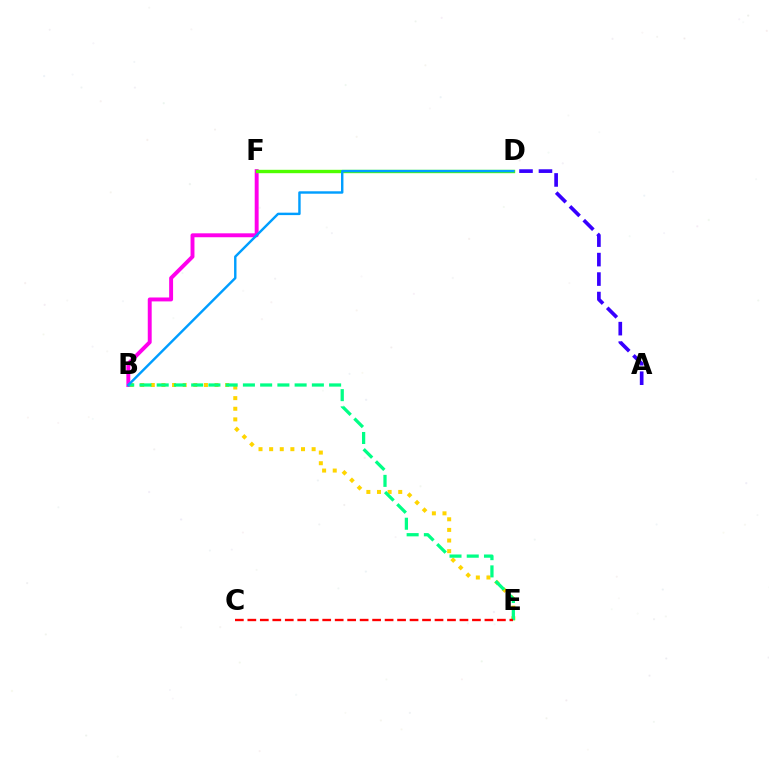{('B', 'E'): [{'color': '#ffd500', 'line_style': 'dotted', 'thickness': 2.89}, {'color': '#00ff86', 'line_style': 'dashed', 'thickness': 2.34}], ('B', 'F'): [{'color': '#ff00ed', 'line_style': 'solid', 'thickness': 2.82}], ('D', 'F'): [{'color': '#4fff00', 'line_style': 'solid', 'thickness': 2.44}], ('A', 'D'): [{'color': '#3700ff', 'line_style': 'dashed', 'thickness': 2.65}], ('C', 'E'): [{'color': '#ff0000', 'line_style': 'dashed', 'thickness': 1.7}], ('B', 'D'): [{'color': '#009eff', 'line_style': 'solid', 'thickness': 1.75}]}